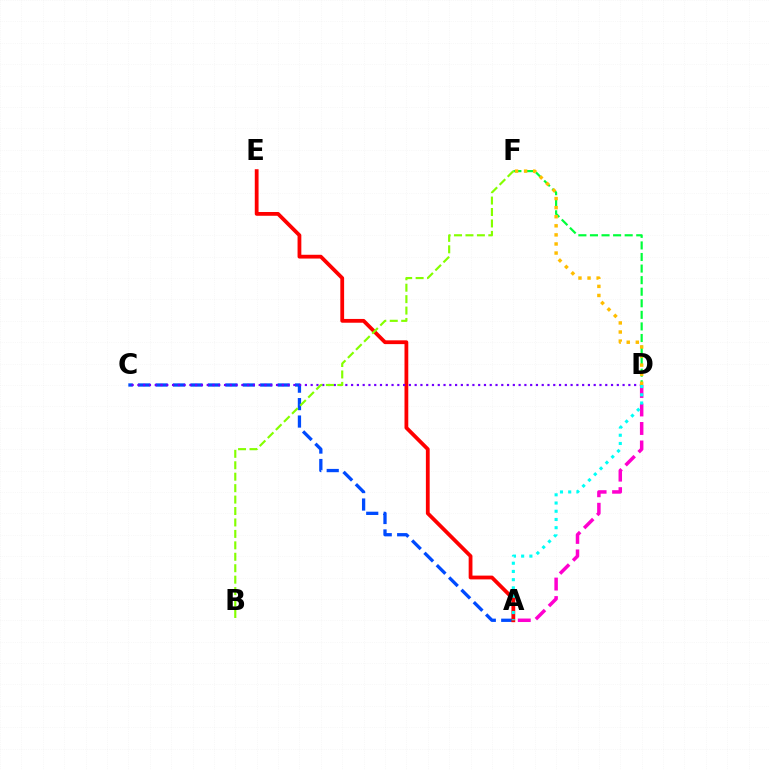{('D', 'F'): [{'color': '#00ff39', 'line_style': 'dashed', 'thickness': 1.57}, {'color': '#ffbd00', 'line_style': 'dotted', 'thickness': 2.47}], ('A', 'C'): [{'color': '#004bff', 'line_style': 'dashed', 'thickness': 2.37}], ('A', 'D'): [{'color': '#ff00cf', 'line_style': 'dashed', 'thickness': 2.51}, {'color': '#00fff6', 'line_style': 'dotted', 'thickness': 2.23}], ('A', 'E'): [{'color': '#ff0000', 'line_style': 'solid', 'thickness': 2.73}], ('C', 'D'): [{'color': '#7200ff', 'line_style': 'dotted', 'thickness': 1.57}], ('B', 'F'): [{'color': '#84ff00', 'line_style': 'dashed', 'thickness': 1.55}]}